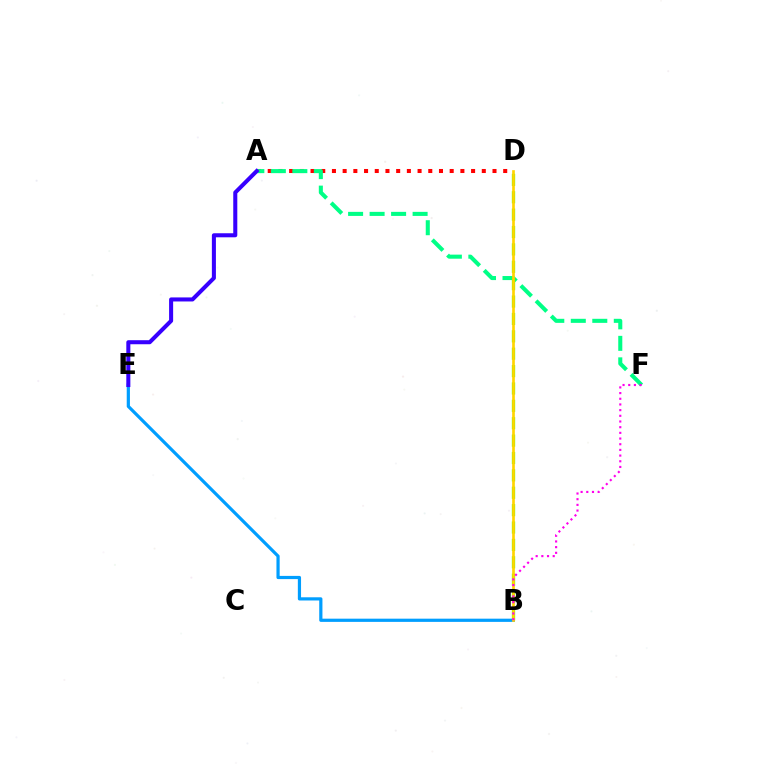{('A', 'D'): [{'color': '#ff0000', 'line_style': 'dotted', 'thickness': 2.91}], ('A', 'F'): [{'color': '#00ff86', 'line_style': 'dashed', 'thickness': 2.92}], ('B', 'E'): [{'color': '#009eff', 'line_style': 'solid', 'thickness': 2.31}], ('B', 'D'): [{'color': '#4fff00', 'line_style': 'dashed', 'thickness': 2.36}, {'color': '#ffd500', 'line_style': 'solid', 'thickness': 1.92}], ('B', 'F'): [{'color': '#ff00ed', 'line_style': 'dotted', 'thickness': 1.54}], ('A', 'E'): [{'color': '#3700ff', 'line_style': 'solid', 'thickness': 2.91}]}